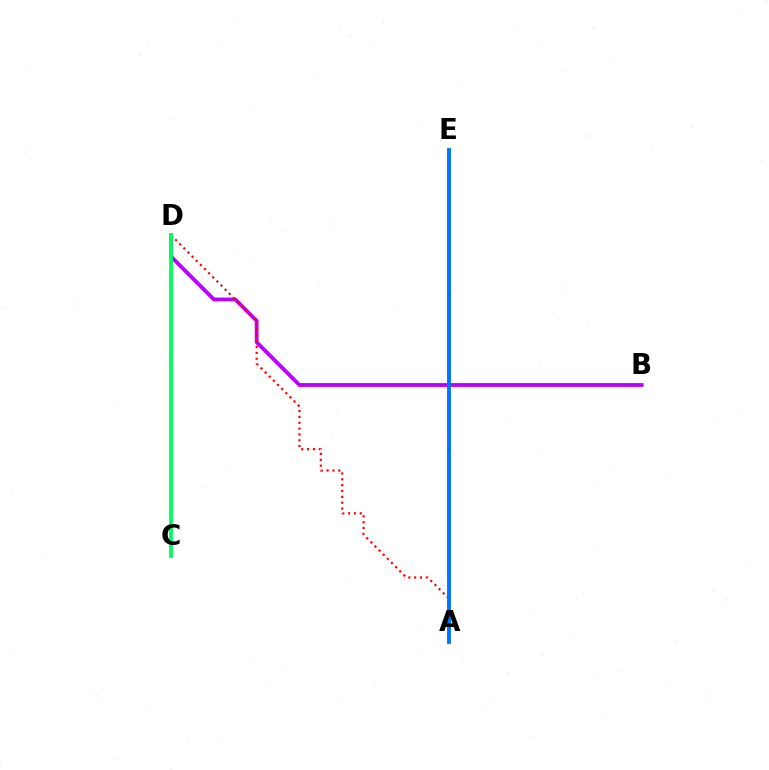{('C', 'D'): [{'color': '#d1ff00', 'line_style': 'dashed', 'thickness': 1.61}, {'color': '#00ff5c', 'line_style': 'solid', 'thickness': 2.73}], ('B', 'D'): [{'color': '#b900ff', 'line_style': 'solid', 'thickness': 2.74}], ('A', 'D'): [{'color': '#ff0000', 'line_style': 'dotted', 'thickness': 1.59}], ('A', 'E'): [{'color': '#0074ff', 'line_style': 'solid', 'thickness': 2.79}]}